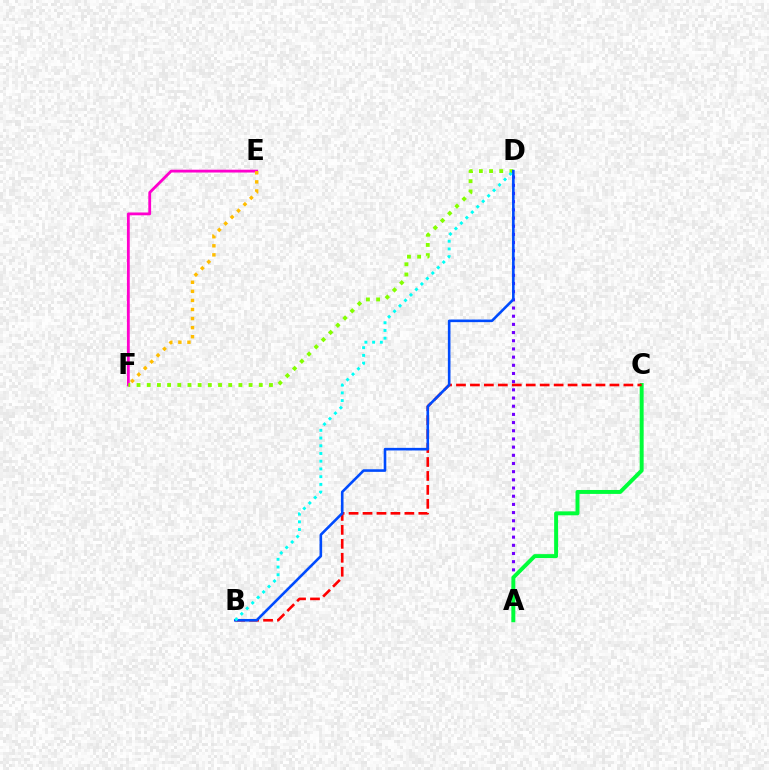{('A', 'D'): [{'color': '#7200ff', 'line_style': 'dotted', 'thickness': 2.22}], ('A', 'C'): [{'color': '#00ff39', 'line_style': 'solid', 'thickness': 2.84}], ('B', 'C'): [{'color': '#ff0000', 'line_style': 'dashed', 'thickness': 1.9}], ('E', 'F'): [{'color': '#ff00cf', 'line_style': 'solid', 'thickness': 2.03}, {'color': '#ffbd00', 'line_style': 'dotted', 'thickness': 2.46}], ('D', 'F'): [{'color': '#84ff00', 'line_style': 'dotted', 'thickness': 2.77}], ('B', 'D'): [{'color': '#004bff', 'line_style': 'solid', 'thickness': 1.88}, {'color': '#00fff6', 'line_style': 'dotted', 'thickness': 2.1}]}